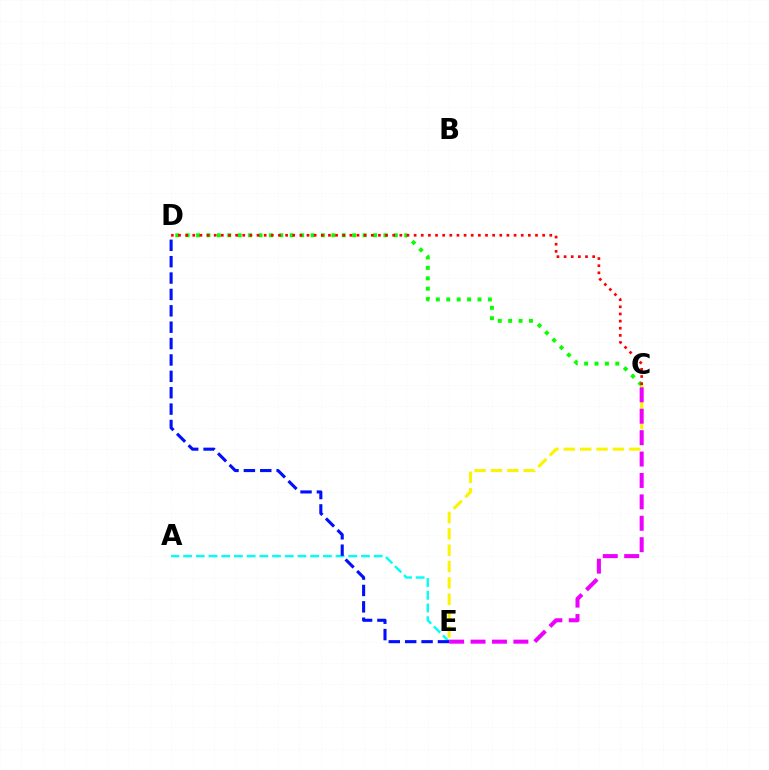{('C', 'E'): [{'color': '#fcf500', 'line_style': 'dashed', 'thickness': 2.22}, {'color': '#ee00ff', 'line_style': 'dashed', 'thickness': 2.91}], ('A', 'E'): [{'color': '#00fff6', 'line_style': 'dashed', 'thickness': 1.73}], ('C', 'D'): [{'color': '#08ff00', 'line_style': 'dotted', 'thickness': 2.83}, {'color': '#ff0000', 'line_style': 'dotted', 'thickness': 1.94}], ('D', 'E'): [{'color': '#0010ff', 'line_style': 'dashed', 'thickness': 2.23}]}